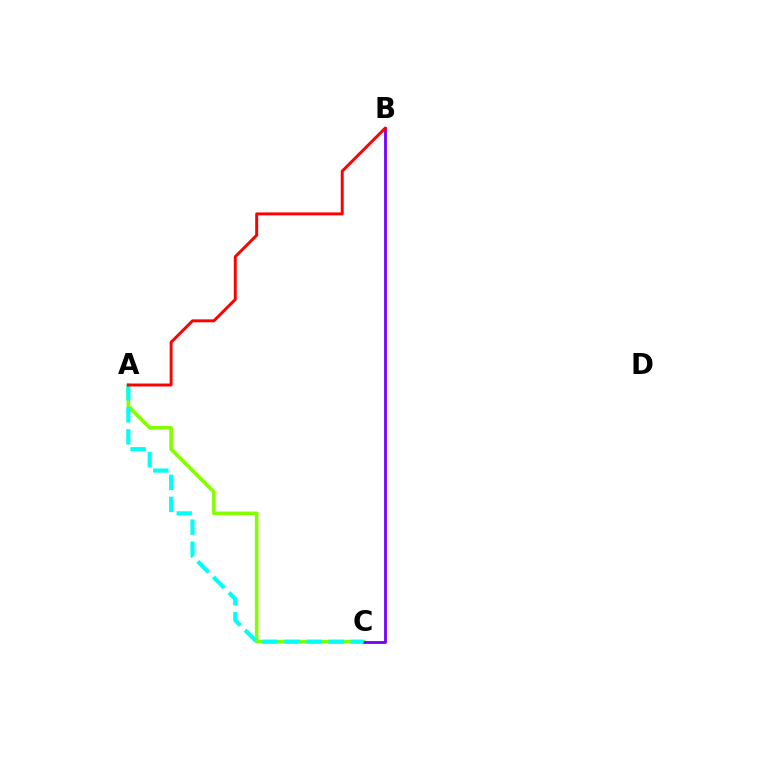{('A', 'C'): [{'color': '#84ff00', 'line_style': 'solid', 'thickness': 2.58}, {'color': '#00fff6', 'line_style': 'dashed', 'thickness': 3.0}], ('B', 'C'): [{'color': '#7200ff', 'line_style': 'solid', 'thickness': 2.02}], ('A', 'B'): [{'color': '#ff0000', 'line_style': 'solid', 'thickness': 2.12}]}